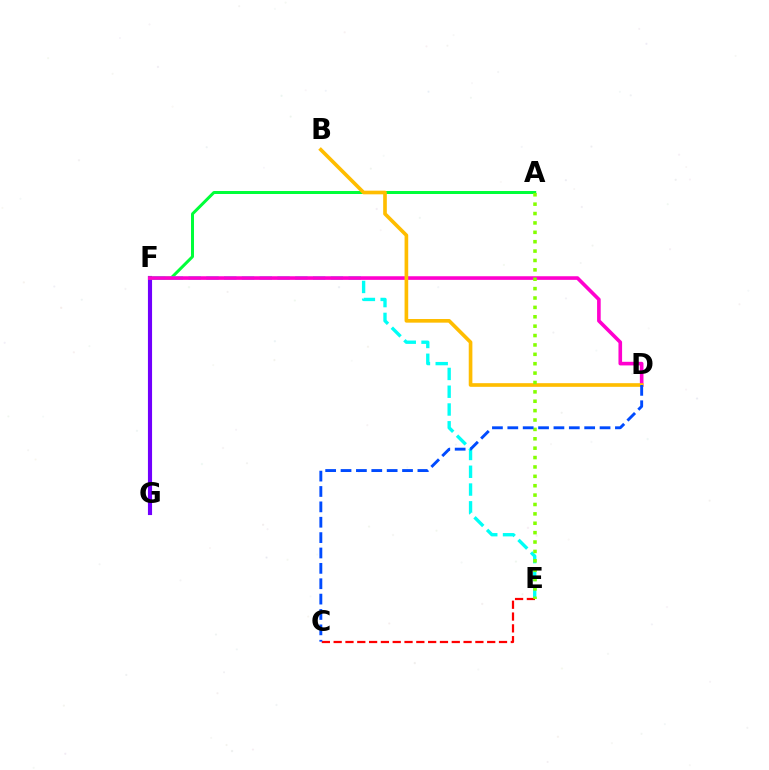{('F', 'G'): [{'color': '#7200ff', 'line_style': 'solid', 'thickness': 2.97}], ('A', 'F'): [{'color': '#00ff39', 'line_style': 'solid', 'thickness': 2.16}], ('E', 'F'): [{'color': '#00fff6', 'line_style': 'dashed', 'thickness': 2.42}], ('D', 'F'): [{'color': '#ff00cf', 'line_style': 'solid', 'thickness': 2.6}], ('B', 'D'): [{'color': '#ffbd00', 'line_style': 'solid', 'thickness': 2.63}], ('C', 'E'): [{'color': '#ff0000', 'line_style': 'dashed', 'thickness': 1.6}], ('A', 'E'): [{'color': '#84ff00', 'line_style': 'dotted', 'thickness': 2.55}], ('C', 'D'): [{'color': '#004bff', 'line_style': 'dashed', 'thickness': 2.09}]}